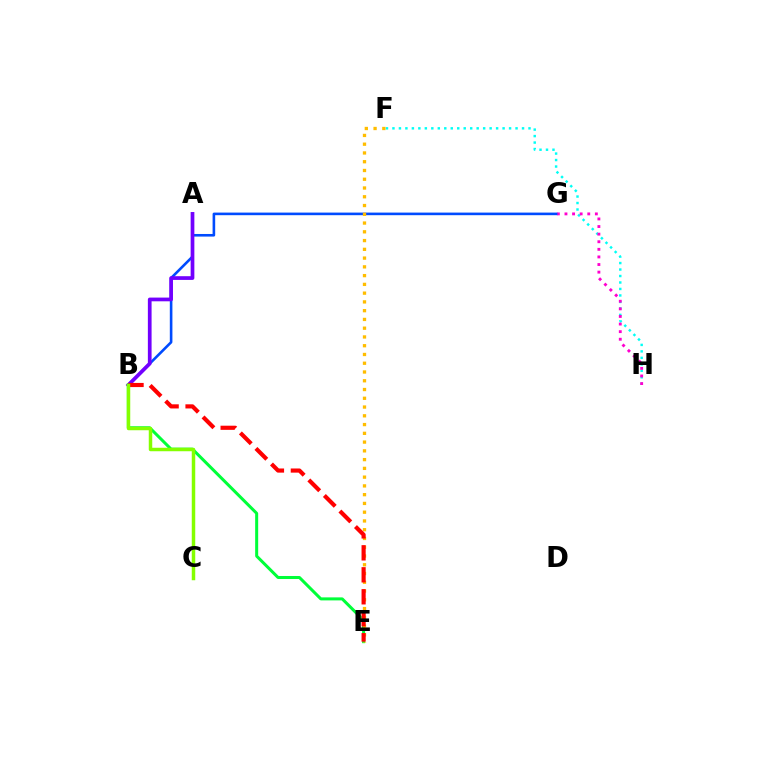{('F', 'H'): [{'color': '#00fff6', 'line_style': 'dotted', 'thickness': 1.76}], ('G', 'H'): [{'color': '#ff00cf', 'line_style': 'dotted', 'thickness': 2.06}], ('B', 'G'): [{'color': '#004bff', 'line_style': 'solid', 'thickness': 1.87}], ('A', 'B'): [{'color': '#7200ff', 'line_style': 'solid', 'thickness': 2.68}], ('B', 'E'): [{'color': '#00ff39', 'line_style': 'solid', 'thickness': 2.17}, {'color': '#ff0000', 'line_style': 'dashed', 'thickness': 2.99}], ('E', 'F'): [{'color': '#ffbd00', 'line_style': 'dotted', 'thickness': 2.38}], ('B', 'C'): [{'color': '#84ff00', 'line_style': 'solid', 'thickness': 2.5}]}